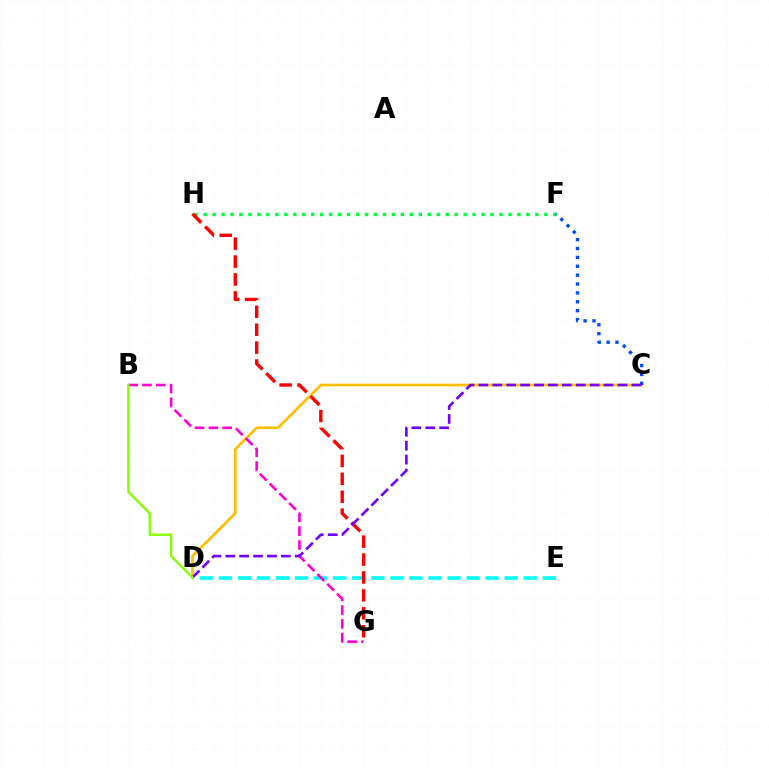{('F', 'H'): [{'color': '#00ff39', 'line_style': 'dotted', 'thickness': 2.44}], ('C', 'D'): [{'color': '#ffbd00', 'line_style': 'solid', 'thickness': 1.92}, {'color': '#7200ff', 'line_style': 'dashed', 'thickness': 1.89}], ('C', 'F'): [{'color': '#004bff', 'line_style': 'dotted', 'thickness': 2.41}], ('D', 'E'): [{'color': '#00fff6', 'line_style': 'dashed', 'thickness': 2.59}], ('B', 'G'): [{'color': '#ff00cf', 'line_style': 'dashed', 'thickness': 1.88}], ('G', 'H'): [{'color': '#ff0000', 'line_style': 'dashed', 'thickness': 2.43}], ('B', 'D'): [{'color': '#84ff00', 'line_style': 'solid', 'thickness': 1.69}]}